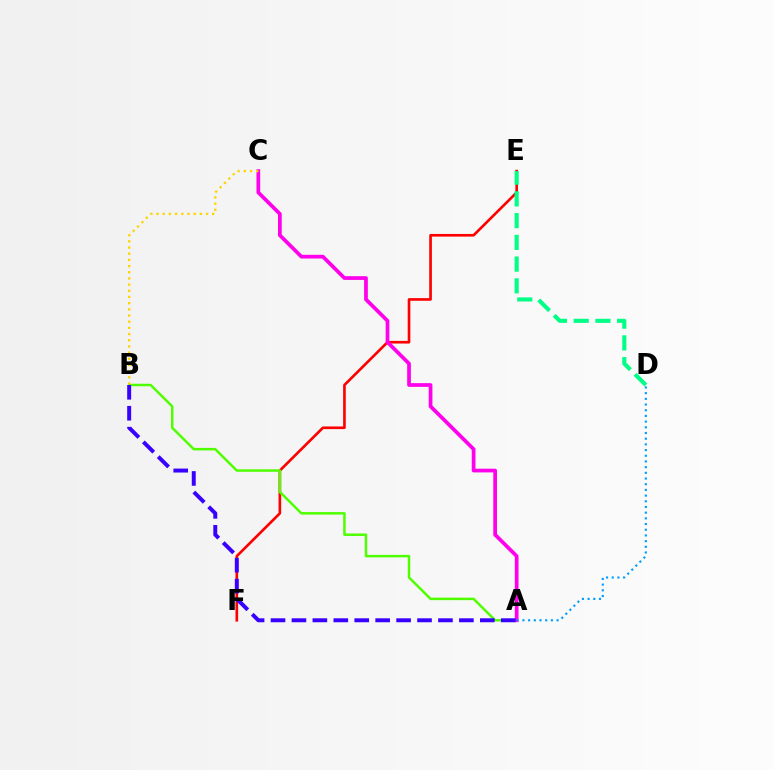{('E', 'F'): [{'color': '#ff0000', 'line_style': 'solid', 'thickness': 1.91}], ('A', 'B'): [{'color': '#4fff00', 'line_style': 'solid', 'thickness': 1.8}, {'color': '#3700ff', 'line_style': 'dashed', 'thickness': 2.84}], ('D', 'E'): [{'color': '#00ff86', 'line_style': 'dashed', 'thickness': 2.95}], ('A', 'C'): [{'color': '#ff00ed', 'line_style': 'solid', 'thickness': 2.68}], ('B', 'C'): [{'color': '#ffd500', 'line_style': 'dotted', 'thickness': 1.68}], ('A', 'D'): [{'color': '#009eff', 'line_style': 'dotted', 'thickness': 1.55}]}